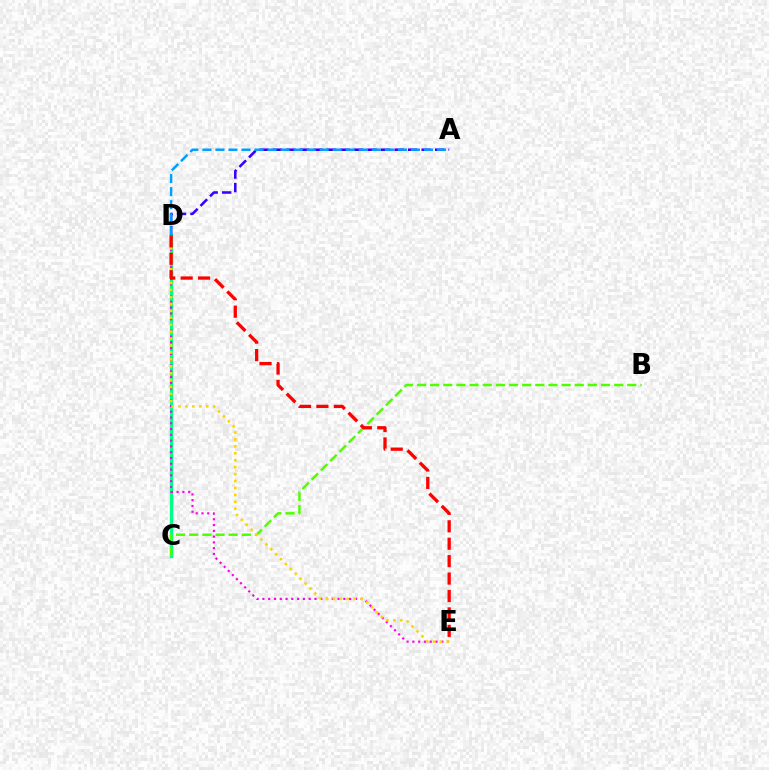{('C', 'D'): [{'color': '#00ff86', 'line_style': 'solid', 'thickness': 2.4}], ('B', 'C'): [{'color': '#4fff00', 'line_style': 'dashed', 'thickness': 1.79}], ('D', 'E'): [{'color': '#ff00ed', 'line_style': 'dotted', 'thickness': 1.57}, {'color': '#ffd500', 'line_style': 'dotted', 'thickness': 1.88}, {'color': '#ff0000', 'line_style': 'dashed', 'thickness': 2.37}], ('A', 'D'): [{'color': '#3700ff', 'line_style': 'dashed', 'thickness': 1.84}, {'color': '#009eff', 'line_style': 'dashed', 'thickness': 1.77}]}